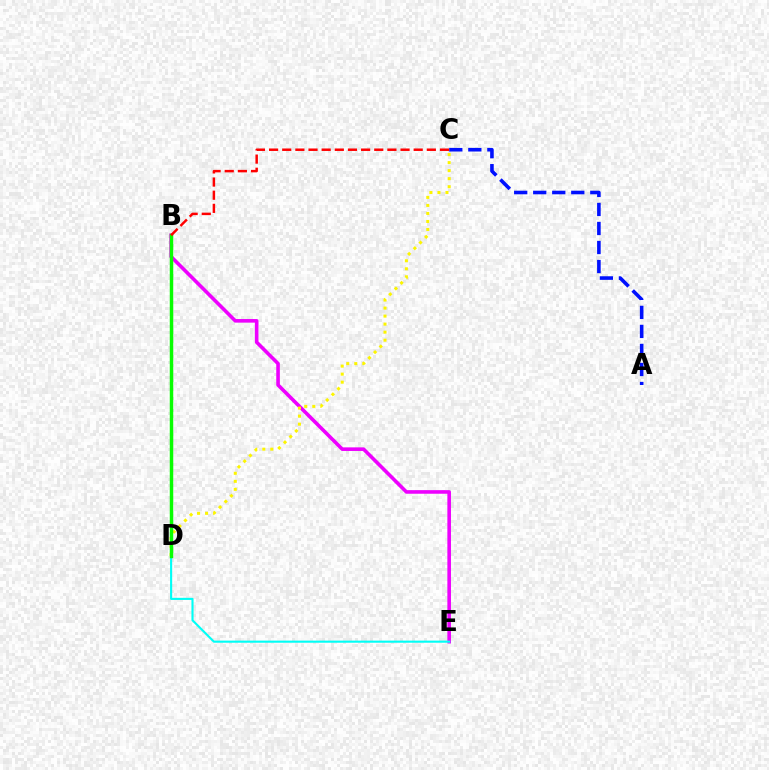{('A', 'C'): [{'color': '#0010ff', 'line_style': 'dashed', 'thickness': 2.58}], ('B', 'E'): [{'color': '#ee00ff', 'line_style': 'solid', 'thickness': 2.59}], ('D', 'E'): [{'color': '#00fff6', 'line_style': 'solid', 'thickness': 1.52}], ('C', 'D'): [{'color': '#fcf500', 'line_style': 'dotted', 'thickness': 2.18}], ('B', 'D'): [{'color': '#08ff00', 'line_style': 'solid', 'thickness': 2.5}], ('B', 'C'): [{'color': '#ff0000', 'line_style': 'dashed', 'thickness': 1.79}]}